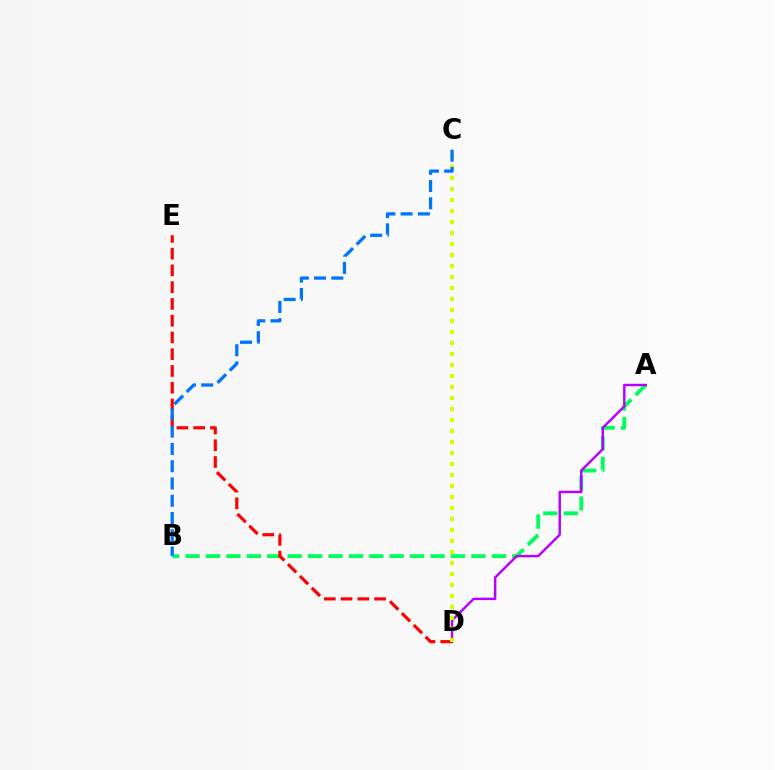{('A', 'B'): [{'color': '#00ff5c', 'line_style': 'dashed', 'thickness': 2.77}], ('A', 'D'): [{'color': '#b900ff', 'line_style': 'solid', 'thickness': 1.75}], ('D', 'E'): [{'color': '#ff0000', 'line_style': 'dashed', 'thickness': 2.28}], ('C', 'D'): [{'color': '#d1ff00', 'line_style': 'dotted', 'thickness': 2.99}], ('B', 'C'): [{'color': '#0074ff', 'line_style': 'dashed', 'thickness': 2.35}]}